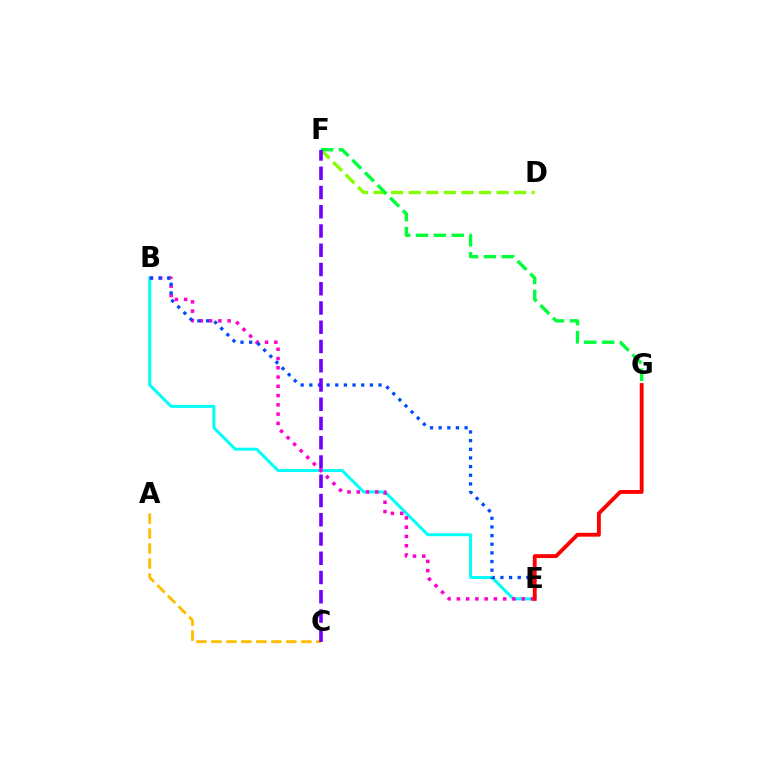{('B', 'E'): [{'color': '#00fff6', 'line_style': 'solid', 'thickness': 2.14}, {'color': '#ff00cf', 'line_style': 'dotted', 'thickness': 2.52}, {'color': '#004bff', 'line_style': 'dotted', 'thickness': 2.35}], ('D', 'F'): [{'color': '#84ff00', 'line_style': 'dashed', 'thickness': 2.39}], ('A', 'C'): [{'color': '#ffbd00', 'line_style': 'dashed', 'thickness': 2.03}], ('E', 'G'): [{'color': '#ff0000', 'line_style': 'solid', 'thickness': 2.78}], ('F', 'G'): [{'color': '#00ff39', 'line_style': 'dashed', 'thickness': 2.43}], ('C', 'F'): [{'color': '#7200ff', 'line_style': 'dashed', 'thickness': 2.62}]}